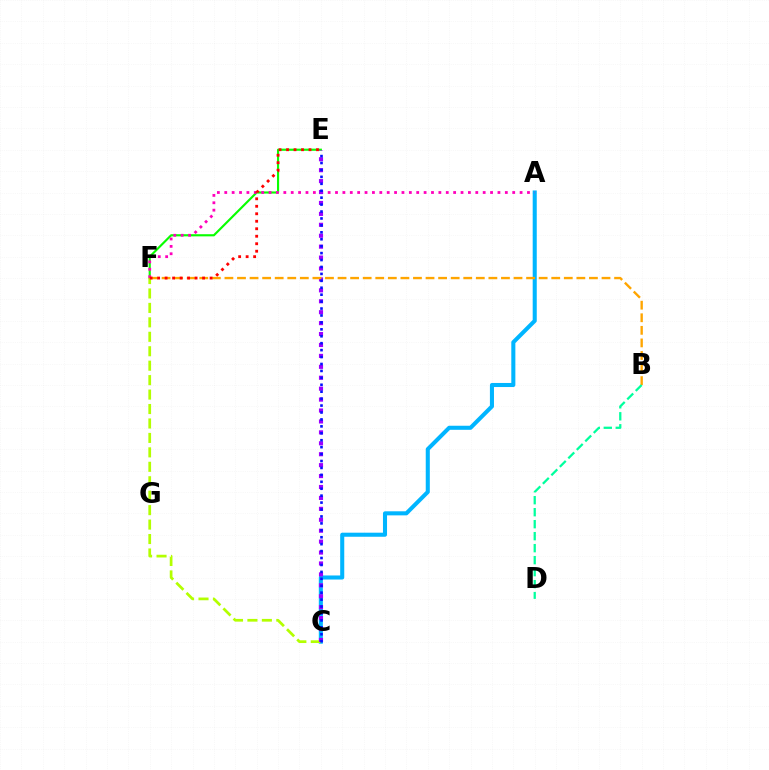{('A', 'C'): [{'color': '#00b5ff', 'line_style': 'solid', 'thickness': 2.93}], ('E', 'F'): [{'color': '#08ff00', 'line_style': 'solid', 'thickness': 1.55}, {'color': '#ff0000', 'line_style': 'dotted', 'thickness': 2.03}], ('C', 'F'): [{'color': '#b3ff00', 'line_style': 'dashed', 'thickness': 1.96}], ('A', 'F'): [{'color': '#ff00bd', 'line_style': 'dotted', 'thickness': 2.01}], ('C', 'E'): [{'color': '#9b00ff', 'line_style': 'dotted', 'thickness': 2.97}, {'color': '#0010ff', 'line_style': 'dotted', 'thickness': 1.88}], ('B', 'F'): [{'color': '#ffa500', 'line_style': 'dashed', 'thickness': 1.71}], ('B', 'D'): [{'color': '#00ff9d', 'line_style': 'dashed', 'thickness': 1.63}]}